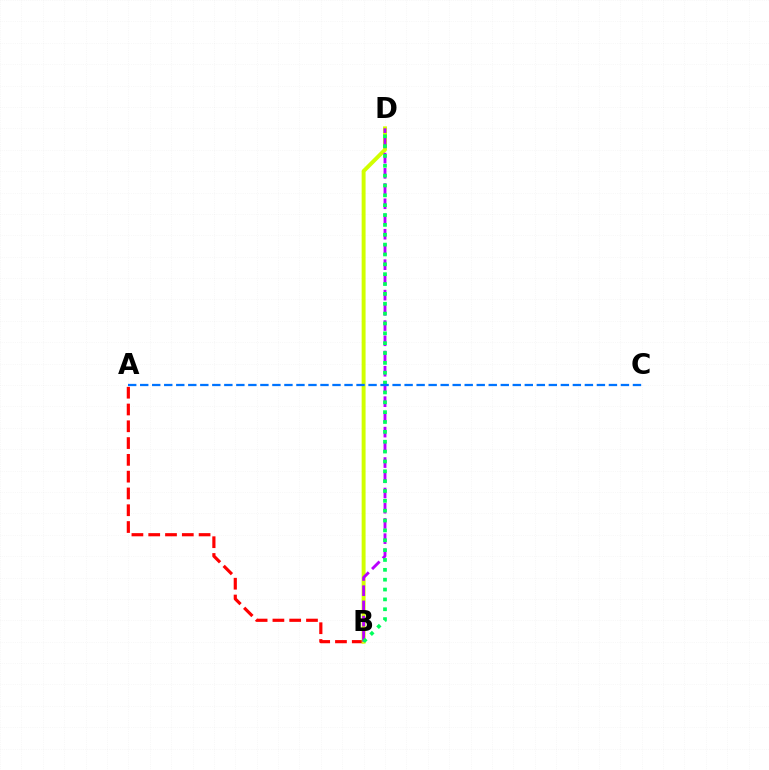{('A', 'B'): [{'color': '#ff0000', 'line_style': 'dashed', 'thickness': 2.28}], ('B', 'D'): [{'color': '#d1ff00', 'line_style': 'solid', 'thickness': 2.83}, {'color': '#b900ff', 'line_style': 'dashed', 'thickness': 2.07}, {'color': '#00ff5c', 'line_style': 'dotted', 'thickness': 2.68}], ('A', 'C'): [{'color': '#0074ff', 'line_style': 'dashed', 'thickness': 1.63}]}